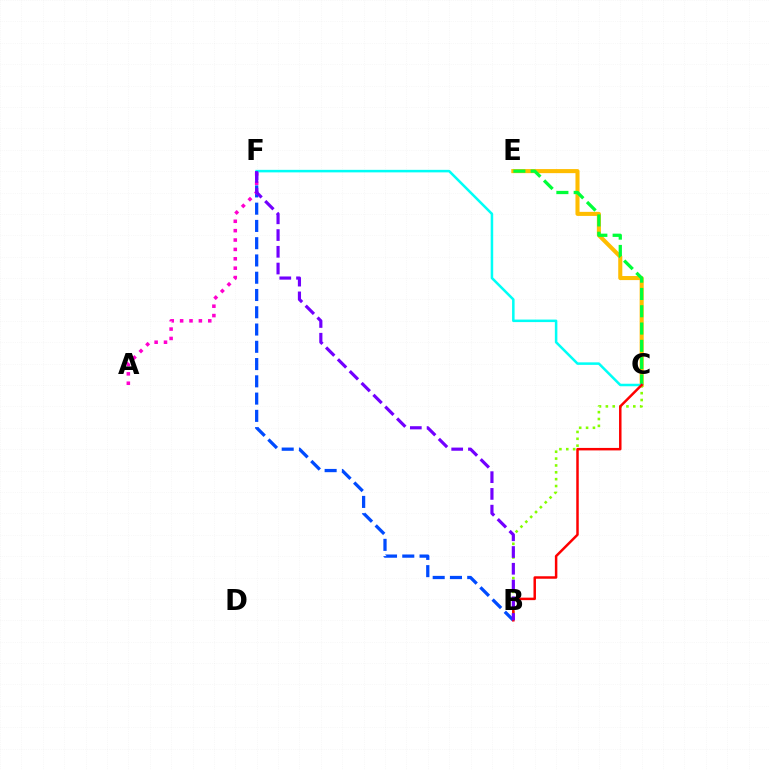{('B', 'F'): [{'color': '#004bff', 'line_style': 'dashed', 'thickness': 2.35}, {'color': '#7200ff', 'line_style': 'dashed', 'thickness': 2.27}], ('C', 'E'): [{'color': '#ffbd00', 'line_style': 'solid', 'thickness': 2.93}, {'color': '#00ff39', 'line_style': 'dashed', 'thickness': 2.35}], ('A', 'F'): [{'color': '#ff00cf', 'line_style': 'dotted', 'thickness': 2.55}], ('C', 'F'): [{'color': '#00fff6', 'line_style': 'solid', 'thickness': 1.82}], ('B', 'C'): [{'color': '#84ff00', 'line_style': 'dotted', 'thickness': 1.86}, {'color': '#ff0000', 'line_style': 'solid', 'thickness': 1.79}]}